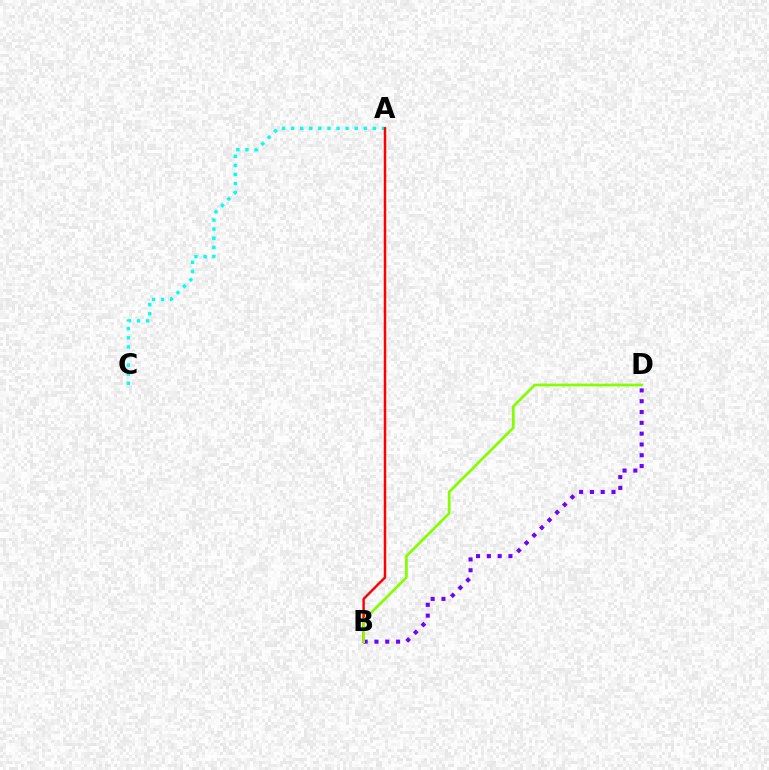{('A', 'C'): [{'color': '#00fff6', 'line_style': 'dotted', 'thickness': 2.47}], ('A', 'B'): [{'color': '#ff0000', 'line_style': 'solid', 'thickness': 1.76}], ('B', 'D'): [{'color': '#7200ff', 'line_style': 'dotted', 'thickness': 2.94}, {'color': '#84ff00', 'line_style': 'solid', 'thickness': 1.97}]}